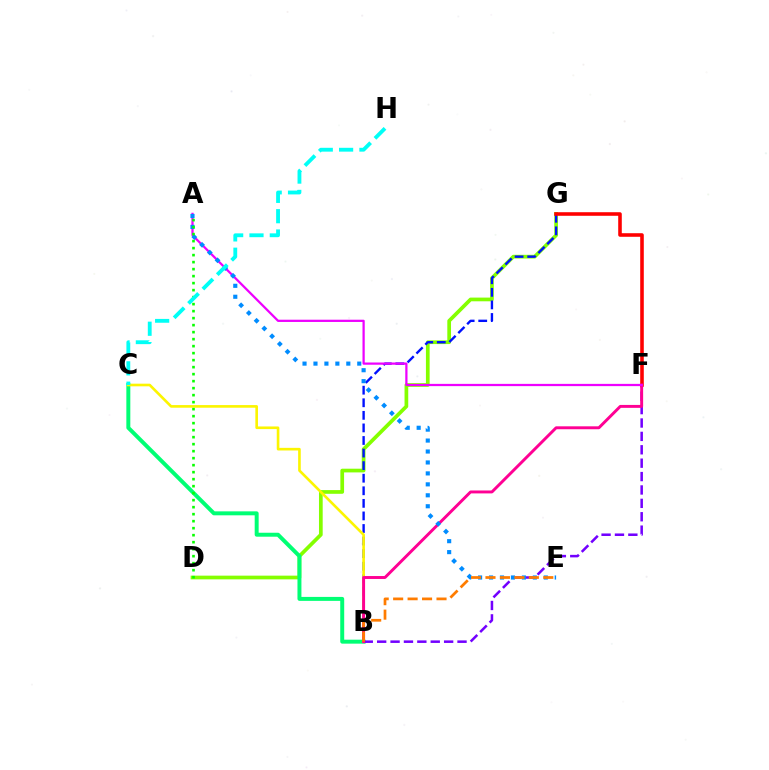{('D', 'G'): [{'color': '#84ff00', 'line_style': 'solid', 'thickness': 2.67}], ('B', 'G'): [{'color': '#0010ff', 'line_style': 'dashed', 'thickness': 1.71}], ('B', 'C'): [{'color': '#00ff74', 'line_style': 'solid', 'thickness': 2.85}, {'color': '#fcf500', 'line_style': 'solid', 'thickness': 1.89}], ('B', 'F'): [{'color': '#7200ff', 'line_style': 'dashed', 'thickness': 1.82}, {'color': '#ff0094', 'line_style': 'solid', 'thickness': 2.11}], ('F', 'G'): [{'color': '#ff0000', 'line_style': 'solid', 'thickness': 2.58}], ('A', 'F'): [{'color': '#ee00ff', 'line_style': 'solid', 'thickness': 1.62}], ('A', 'E'): [{'color': '#008cff', 'line_style': 'dotted', 'thickness': 2.97}], ('A', 'D'): [{'color': '#08ff00', 'line_style': 'dotted', 'thickness': 1.9}], ('C', 'H'): [{'color': '#00fff6', 'line_style': 'dashed', 'thickness': 2.76}], ('B', 'E'): [{'color': '#ff7c00', 'line_style': 'dashed', 'thickness': 1.96}]}